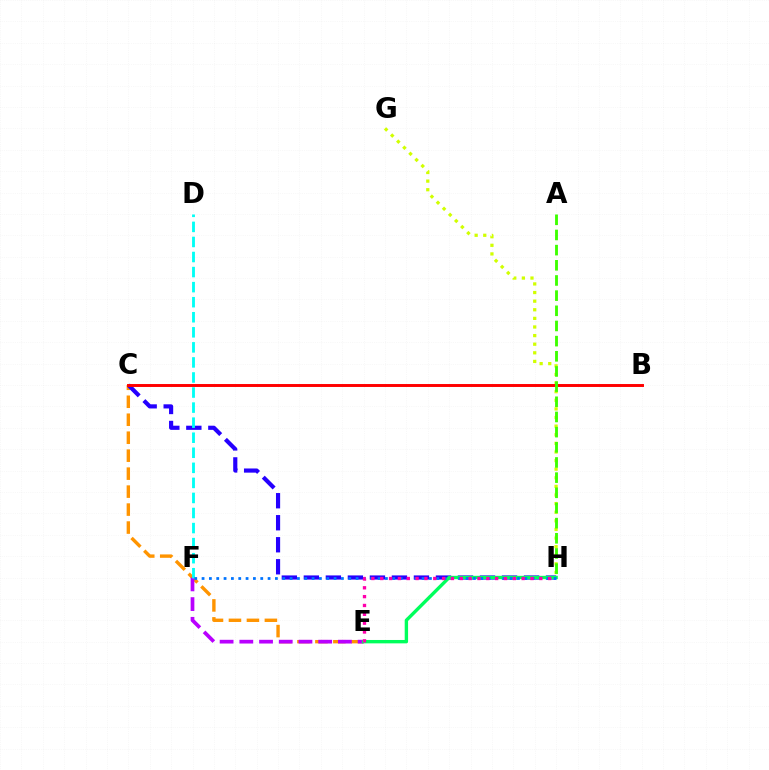{('C', 'E'): [{'color': '#ff9400', 'line_style': 'dashed', 'thickness': 2.44}], ('C', 'H'): [{'color': '#2500ff', 'line_style': 'dashed', 'thickness': 2.99}], ('G', 'H'): [{'color': '#d1ff00', 'line_style': 'dotted', 'thickness': 2.34}], ('E', 'F'): [{'color': '#b900ff', 'line_style': 'dashed', 'thickness': 2.68}], ('B', 'C'): [{'color': '#ff0000', 'line_style': 'solid', 'thickness': 2.12}], ('E', 'H'): [{'color': '#00ff5c', 'line_style': 'solid', 'thickness': 2.43}, {'color': '#ff00ac', 'line_style': 'dotted', 'thickness': 2.4}], ('D', 'F'): [{'color': '#00fff6', 'line_style': 'dashed', 'thickness': 2.05}], ('F', 'H'): [{'color': '#0074ff', 'line_style': 'dotted', 'thickness': 1.99}], ('A', 'H'): [{'color': '#3dff00', 'line_style': 'dashed', 'thickness': 2.06}]}